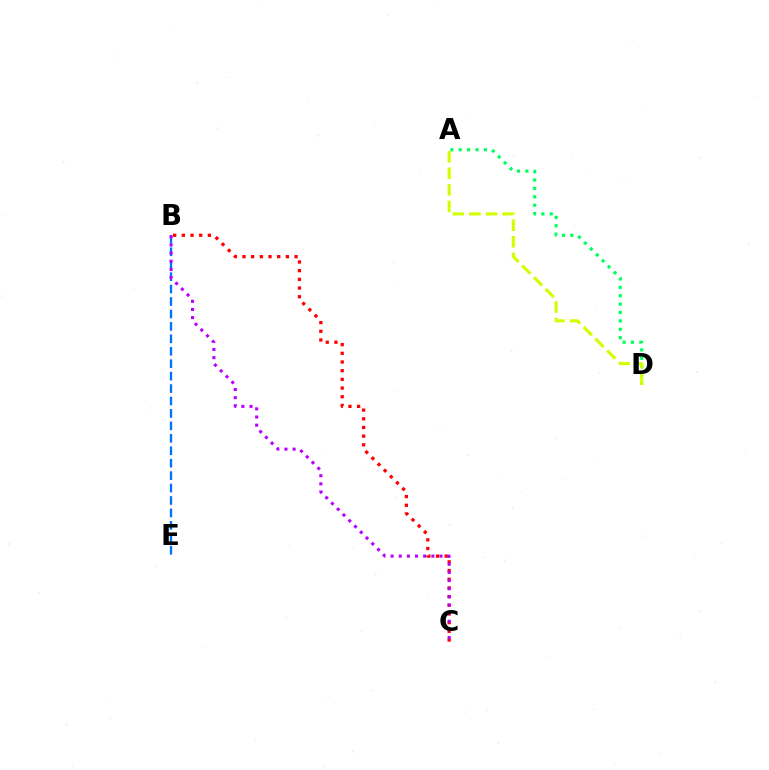{('B', 'C'): [{'color': '#ff0000', 'line_style': 'dotted', 'thickness': 2.36}, {'color': '#b900ff', 'line_style': 'dotted', 'thickness': 2.21}], ('A', 'D'): [{'color': '#00ff5c', 'line_style': 'dotted', 'thickness': 2.28}, {'color': '#d1ff00', 'line_style': 'dashed', 'thickness': 2.25}], ('B', 'E'): [{'color': '#0074ff', 'line_style': 'dashed', 'thickness': 1.69}]}